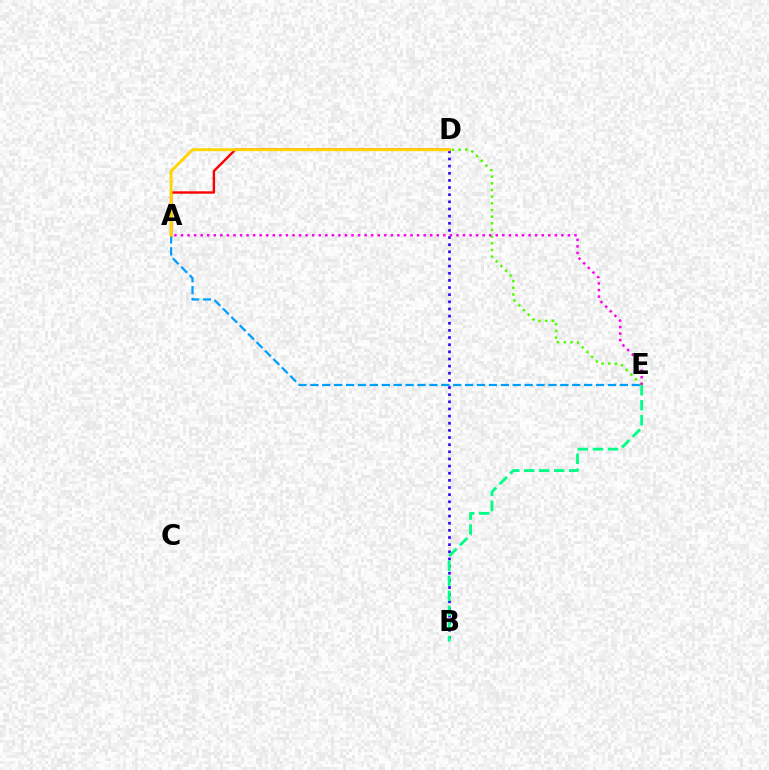{('B', 'D'): [{'color': '#3700ff', 'line_style': 'dotted', 'thickness': 1.94}], ('A', 'E'): [{'color': '#009eff', 'line_style': 'dashed', 'thickness': 1.62}, {'color': '#ff00ed', 'line_style': 'dotted', 'thickness': 1.78}], ('B', 'E'): [{'color': '#00ff86', 'line_style': 'dashed', 'thickness': 2.04}], ('A', 'D'): [{'color': '#ff0000', 'line_style': 'solid', 'thickness': 1.73}, {'color': '#ffd500', 'line_style': 'solid', 'thickness': 2.1}], ('D', 'E'): [{'color': '#4fff00', 'line_style': 'dotted', 'thickness': 1.81}]}